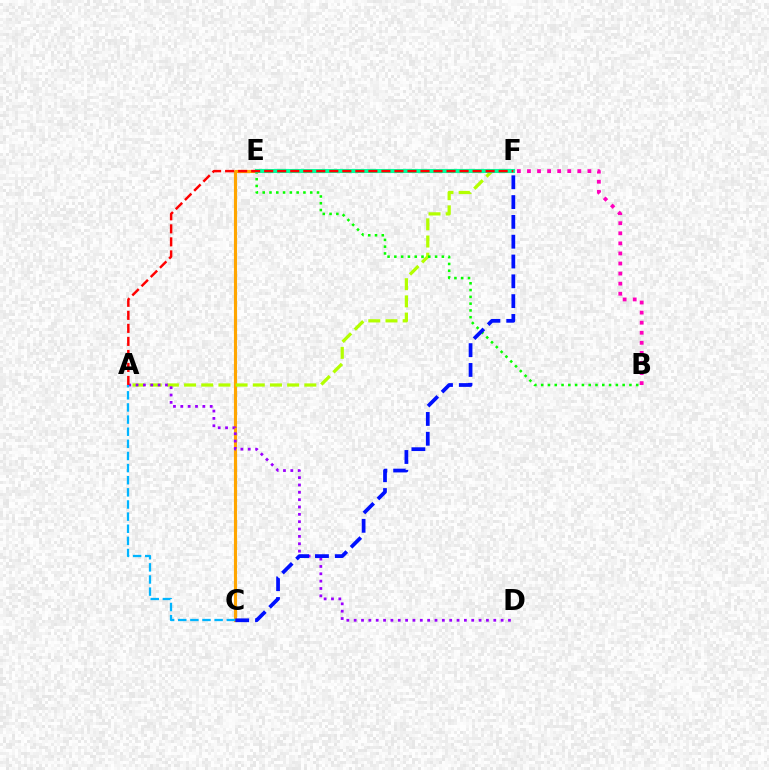{('C', 'E'): [{'color': '#ffa500', 'line_style': 'solid', 'thickness': 2.25}], ('B', 'F'): [{'color': '#ff00bd', 'line_style': 'dotted', 'thickness': 2.74}], ('A', 'F'): [{'color': '#b3ff00', 'line_style': 'dashed', 'thickness': 2.33}, {'color': '#ff0000', 'line_style': 'dashed', 'thickness': 1.77}], ('B', 'E'): [{'color': '#08ff00', 'line_style': 'dotted', 'thickness': 1.84}], ('A', 'D'): [{'color': '#9b00ff', 'line_style': 'dotted', 'thickness': 2.0}], ('E', 'F'): [{'color': '#00ff9d', 'line_style': 'solid', 'thickness': 2.96}], ('C', 'F'): [{'color': '#0010ff', 'line_style': 'dashed', 'thickness': 2.69}], ('A', 'C'): [{'color': '#00b5ff', 'line_style': 'dashed', 'thickness': 1.65}]}